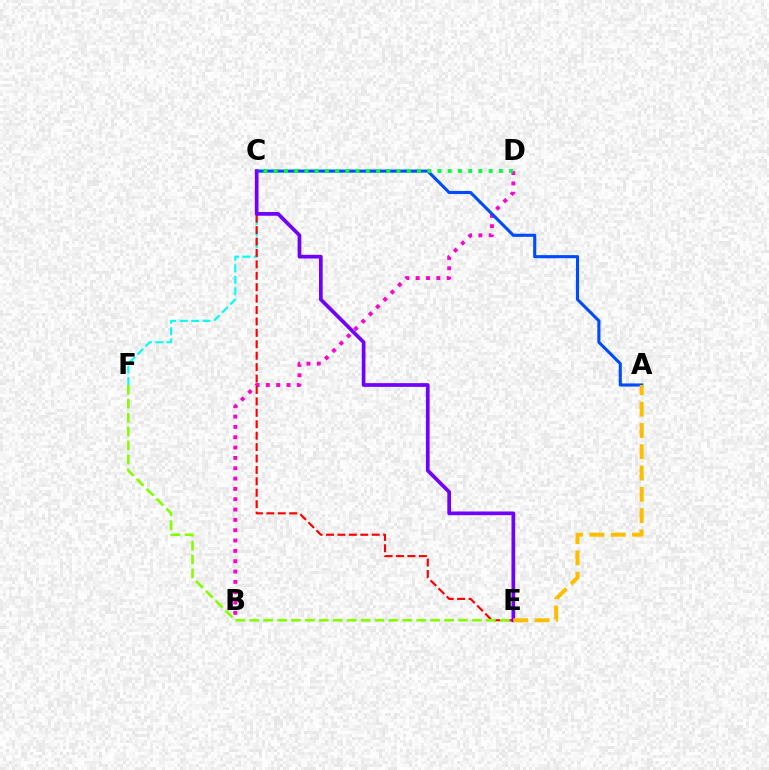{('C', 'F'): [{'color': '#00fff6', 'line_style': 'dashed', 'thickness': 1.55}], ('B', 'D'): [{'color': '#ff00cf', 'line_style': 'dotted', 'thickness': 2.81}], ('A', 'C'): [{'color': '#004bff', 'line_style': 'solid', 'thickness': 2.23}], ('C', 'E'): [{'color': '#ff0000', 'line_style': 'dashed', 'thickness': 1.55}, {'color': '#7200ff', 'line_style': 'solid', 'thickness': 2.67}], ('C', 'D'): [{'color': '#00ff39', 'line_style': 'dotted', 'thickness': 2.78}], ('A', 'E'): [{'color': '#ffbd00', 'line_style': 'dashed', 'thickness': 2.89}], ('E', 'F'): [{'color': '#84ff00', 'line_style': 'dashed', 'thickness': 1.89}]}